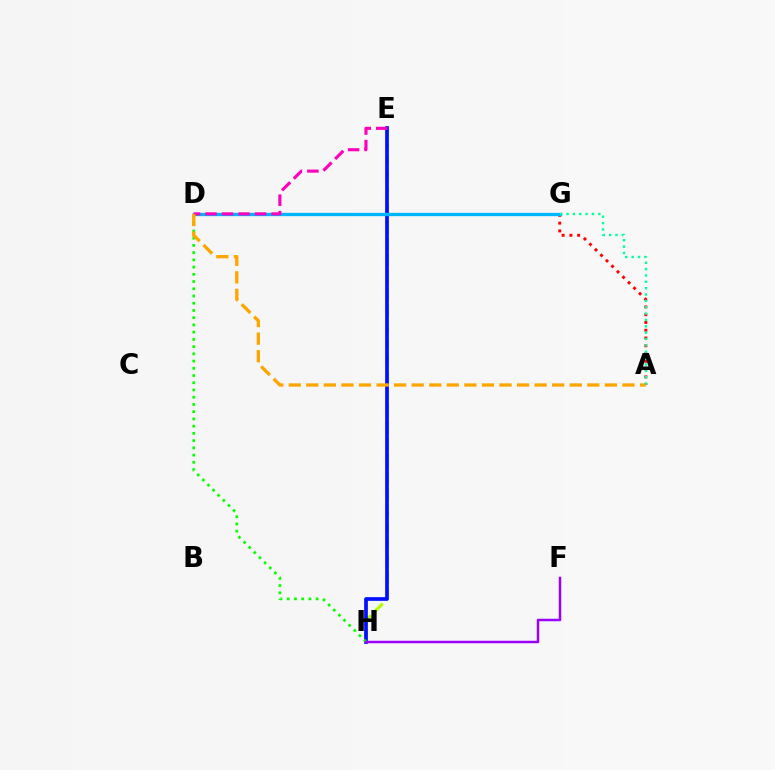{('E', 'H'): [{'color': '#b3ff00', 'line_style': 'dashed', 'thickness': 2.27}, {'color': '#0010ff', 'line_style': 'solid', 'thickness': 2.66}], ('A', 'G'): [{'color': '#ff0000', 'line_style': 'dotted', 'thickness': 2.11}, {'color': '#00ff9d', 'line_style': 'dotted', 'thickness': 1.73}], ('D', 'G'): [{'color': '#00b5ff', 'line_style': 'solid', 'thickness': 2.39}], ('D', 'H'): [{'color': '#08ff00', 'line_style': 'dotted', 'thickness': 1.96}], ('D', 'E'): [{'color': '#ff00bd', 'line_style': 'dashed', 'thickness': 2.24}], ('A', 'D'): [{'color': '#ffa500', 'line_style': 'dashed', 'thickness': 2.39}], ('F', 'H'): [{'color': '#9b00ff', 'line_style': 'solid', 'thickness': 1.79}]}